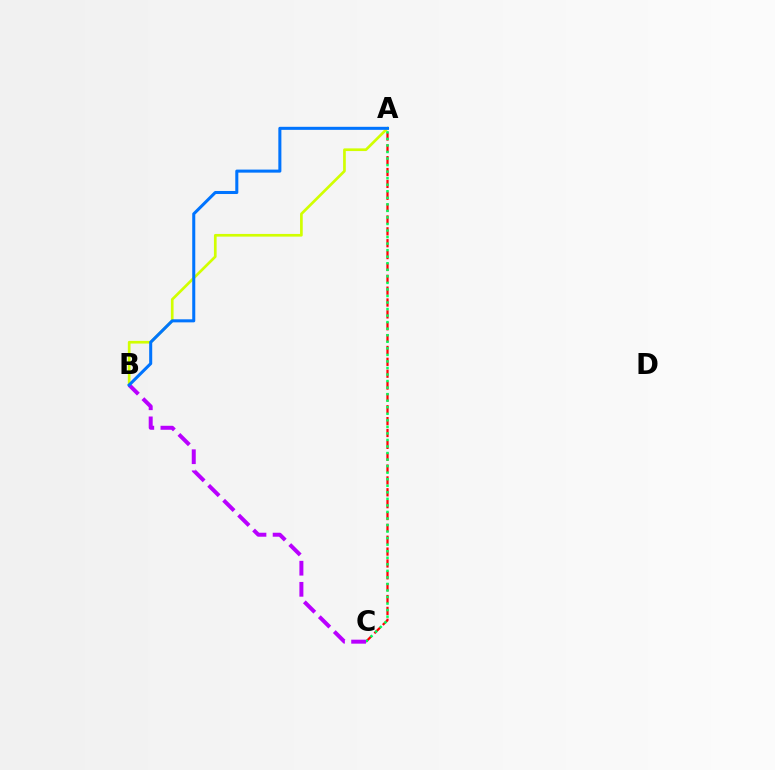{('A', 'B'): [{'color': '#d1ff00', 'line_style': 'solid', 'thickness': 1.93}, {'color': '#0074ff', 'line_style': 'solid', 'thickness': 2.19}], ('A', 'C'): [{'color': '#ff0000', 'line_style': 'dashed', 'thickness': 1.61}, {'color': '#00ff5c', 'line_style': 'dotted', 'thickness': 1.78}], ('B', 'C'): [{'color': '#b900ff', 'line_style': 'dashed', 'thickness': 2.87}]}